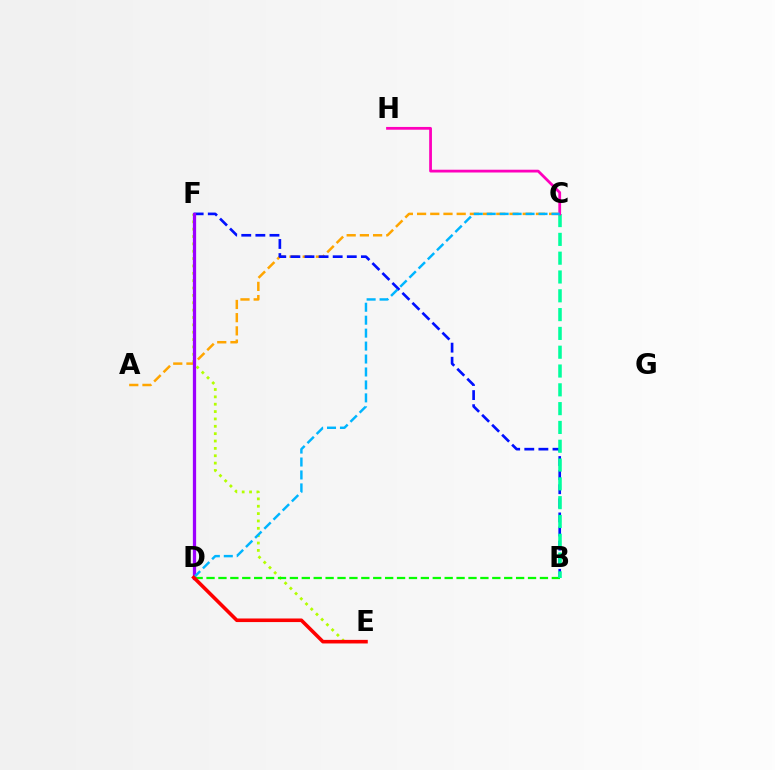{('E', 'F'): [{'color': '#b3ff00', 'line_style': 'dotted', 'thickness': 2.0}], ('B', 'D'): [{'color': '#08ff00', 'line_style': 'dashed', 'thickness': 1.62}], ('A', 'C'): [{'color': '#ffa500', 'line_style': 'dashed', 'thickness': 1.79}], ('B', 'F'): [{'color': '#0010ff', 'line_style': 'dashed', 'thickness': 1.92}], ('D', 'F'): [{'color': '#9b00ff', 'line_style': 'solid', 'thickness': 2.35}], ('B', 'C'): [{'color': '#00ff9d', 'line_style': 'dashed', 'thickness': 2.55}], ('C', 'H'): [{'color': '#ff00bd', 'line_style': 'solid', 'thickness': 2.0}], ('C', 'D'): [{'color': '#00b5ff', 'line_style': 'dashed', 'thickness': 1.76}], ('D', 'E'): [{'color': '#ff0000', 'line_style': 'solid', 'thickness': 2.58}]}